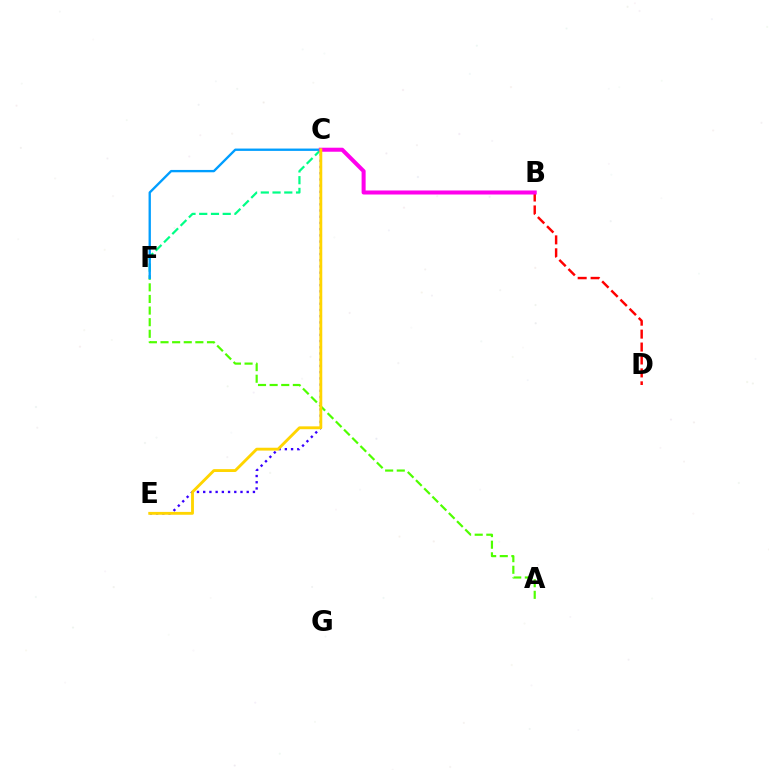{('C', 'E'): [{'color': '#3700ff', 'line_style': 'dotted', 'thickness': 1.69}, {'color': '#ffd500', 'line_style': 'solid', 'thickness': 2.06}], ('B', 'D'): [{'color': '#ff0000', 'line_style': 'dashed', 'thickness': 1.76}], ('A', 'F'): [{'color': '#4fff00', 'line_style': 'dashed', 'thickness': 1.58}], ('C', 'F'): [{'color': '#00ff86', 'line_style': 'dashed', 'thickness': 1.59}, {'color': '#009eff', 'line_style': 'solid', 'thickness': 1.68}], ('B', 'C'): [{'color': '#ff00ed', 'line_style': 'solid', 'thickness': 2.9}]}